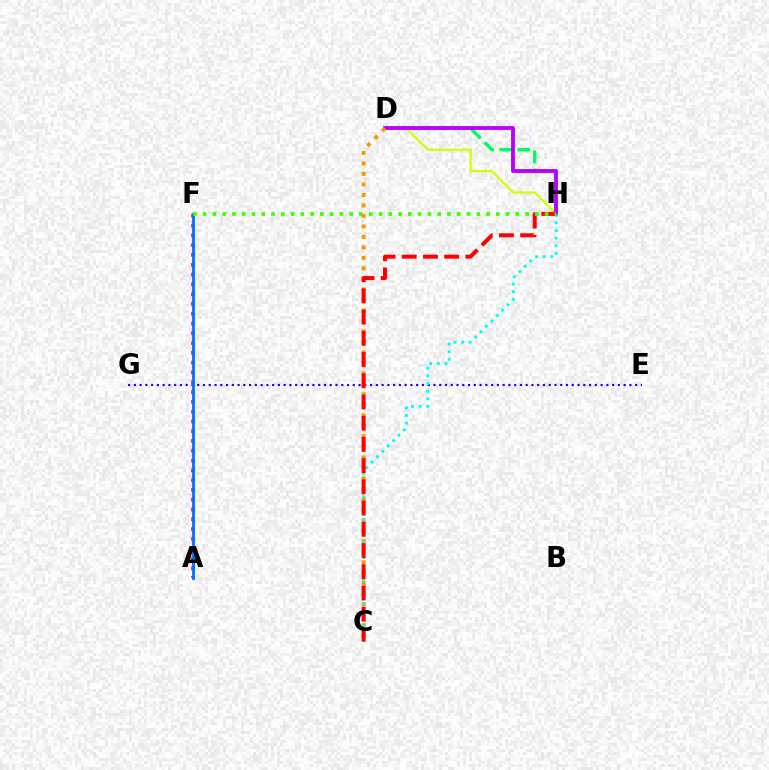{('A', 'F'): [{'color': '#ff00ac', 'line_style': 'dotted', 'thickness': 2.66}, {'color': '#0074ff', 'line_style': 'solid', 'thickness': 2.03}], ('D', 'H'): [{'color': '#00ff5c', 'line_style': 'dashed', 'thickness': 2.45}, {'color': '#d1ff00', 'line_style': 'solid', 'thickness': 1.58}, {'color': '#b900ff', 'line_style': 'solid', 'thickness': 2.78}], ('E', 'G'): [{'color': '#2500ff', 'line_style': 'dotted', 'thickness': 1.57}], ('C', 'D'): [{'color': '#ff9400', 'line_style': 'dotted', 'thickness': 2.85}], ('C', 'H'): [{'color': '#00fff6', 'line_style': 'dotted', 'thickness': 2.07}, {'color': '#ff0000', 'line_style': 'dashed', 'thickness': 2.88}], ('F', 'H'): [{'color': '#3dff00', 'line_style': 'dotted', 'thickness': 2.66}]}